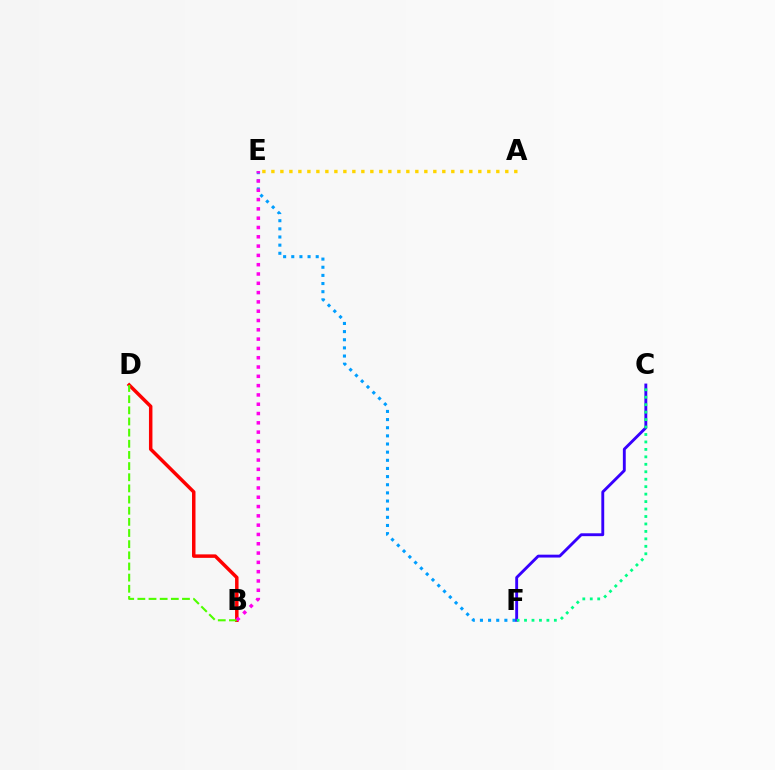{('E', 'F'): [{'color': '#009eff', 'line_style': 'dotted', 'thickness': 2.21}], ('A', 'E'): [{'color': '#ffd500', 'line_style': 'dotted', 'thickness': 2.44}], ('C', 'F'): [{'color': '#3700ff', 'line_style': 'solid', 'thickness': 2.07}, {'color': '#00ff86', 'line_style': 'dotted', 'thickness': 2.03}], ('B', 'D'): [{'color': '#ff0000', 'line_style': 'solid', 'thickness': 2.51}, {'color': '#4fff00', 'line_style': 'dashed', 'thickness': 1.52}], ('B', 'E'): [{'color': '#ff00ed', 'line_style': 'dotted', 'thickness': 2.53}]}